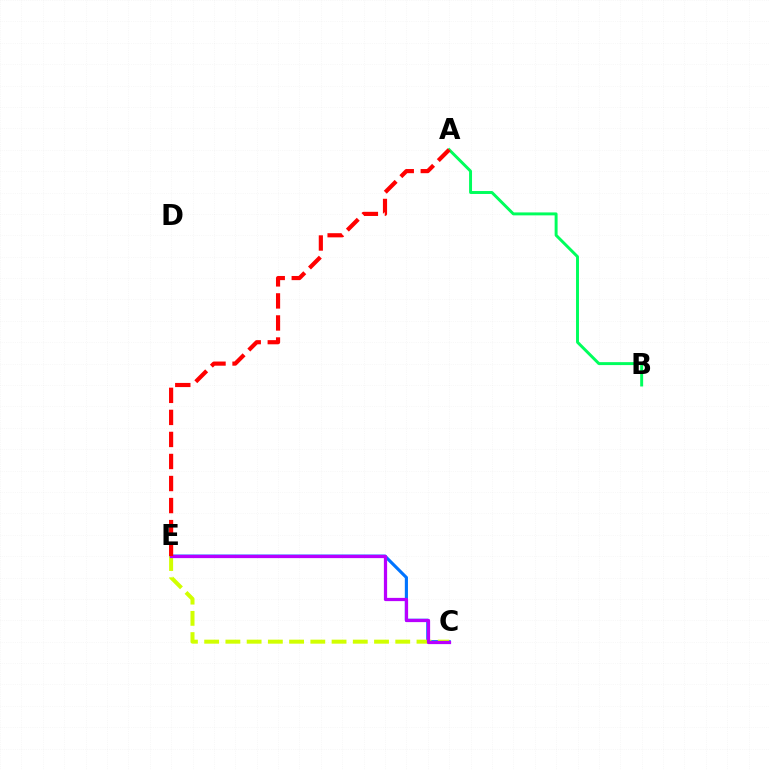{('C', 'E'): [{'color': '#0074ff', 'line_style': 'solid', 'thickness': 2.25}, {'color': '#d1ff00', 'line_style': 'dashed', 'thickness': 2.88}, {'color': '#b900ff', 'line_style': 'solid', 'thickness': 2.33}], ('A', 'B'): [{'color': '#00ff5c', 'line_style': 'solid', 'thickness': 2.12}], ('A', 'E'): [{'color': '#ff0000', 'line_style': 'dashed', 'thickness': 2.99}]}